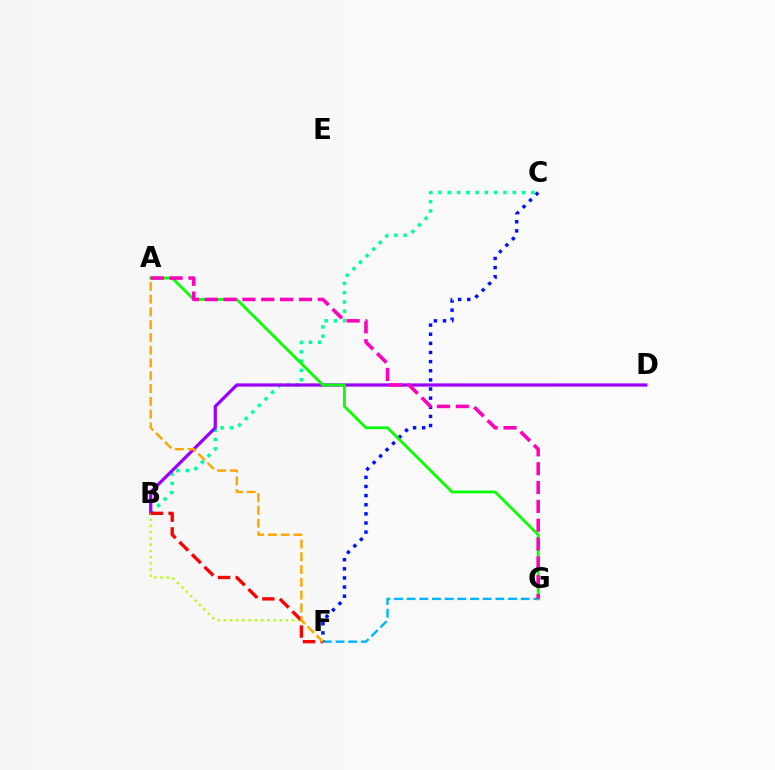{('B', 'C'): [{'color': '#00ff9d', 'line_style': 'dotted', 'thickness': 2.52}], ('B', 'D'): [{'color': '#9b00ff', 'line_style': 'solid', 'thickness': 2.33}], ('F', 'G'): [{'color': '#00b5ff', 'line_style': 'dashed', 'thickness': 1.72}], ('C', 'F'): [{'color': '#0010ff', 'line_style': 'dotted', 'thickness': 2.48}], ('A', 'G'): [{'color': '#08ff00', 'line_style': 'solid', 'thickness': 2.01}, {'color': '#ff00bd', 'line_style': 'dashed', 'thickness': 2.56}], ('B', 'F'): [{'color': '#b3ff00', 'line_style': 'dotted', 'thickness': 1.69}, {'color': '#ff0000', 'line_style': 'dashed', 'thickness': 2.4}], ('A', 'F'): [{'color': '#ffa500', 'line_style': 'dashed', 'thickness': 1.74}]}